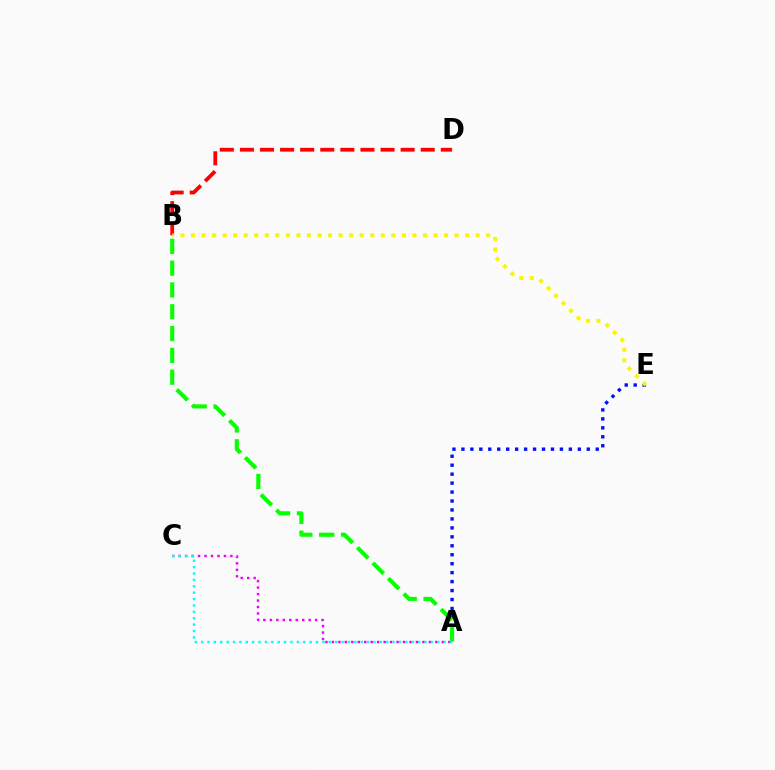{('A', 'E'): [{'color': '#0010ff', 'line_style': 'dotted', 'thickness': 2.43}], ('A', 'B'): [{'color': '#08ff00', 'line_style': 'dashed', 'thickness': 2.96}], ('B', 'D'): [{'color': '#ff0000', 'line_style': 'dashed', 'thickness': 2.73}], ('B', 'E'): [{'color': '#fcf500', 'line_style': 'dotted', 'thickness': 2.86}], ('A', 'C'): [{'color': '#ee00ff', 'line_style': 'dotted', 'thickness': 1.76}, {'color': '#00fff6', 'line_style': 'dotted', 'thickness': 1.73}]}